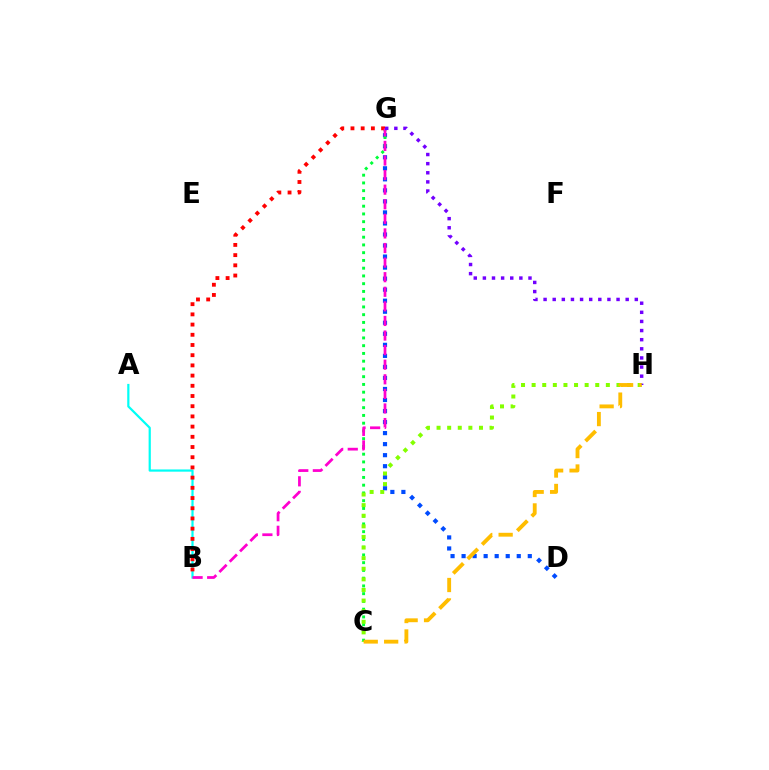{('D', 'G'): [{'color': '#004bff', 'line_style': 'dotted', 'thickness': 3.0}], ('C', 'G'): [{'color': '#00ff39', 'line_style': 'dotted', 'thickness': 2.11}], ('A', 'B'): [{'color': '#00fff6', 'line_style': 'solid', 'thickness': 1.59}], ('B', 'G'): [{'color': '#ff0000', 'line_style': 'dotted', 'thickness': 2.77}, {'color': '#ff00cf', 'line_style': 'dashed', 'thickness': 1.98}], ('C', 'H'): [{'color': '#84ff00', 'line_style': 'dotted', 'thickness': 2.88}, {'color': '#ffbd00', 'line_style': 'dashed', 'thickness': 2.77}], ('G', 'H'): [{'color': '#7200ff', 'line_style': 'dotted', 'thickness': 2.48}]}